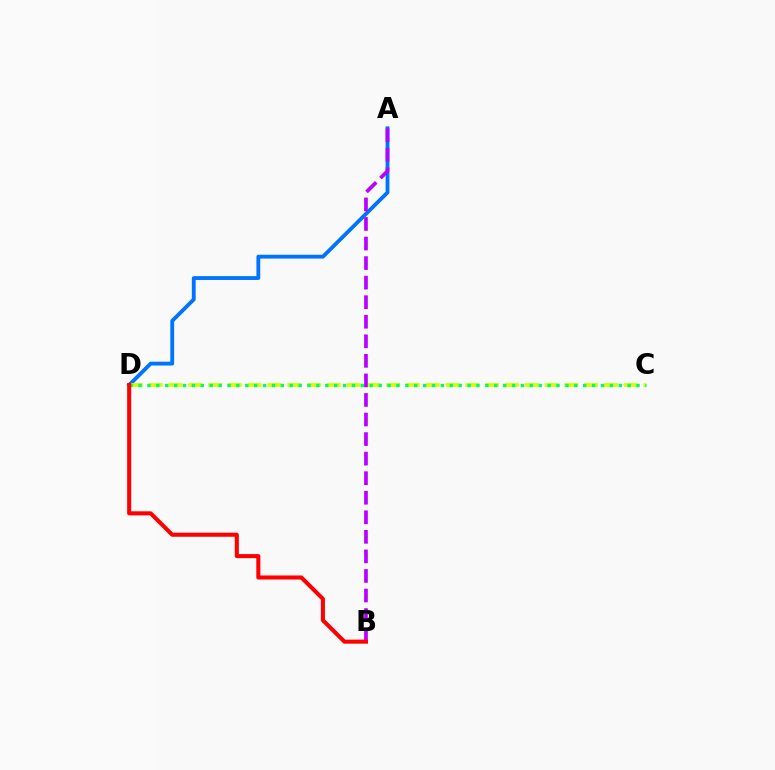{('A', 'D'): [{'color': '#0074ff', 'line_style': 'solid', 'thickness': 2.76}], ('C', 'D'): [{'color': '#d1ff00', 'line_style': 'dashed', 'thickness': 2.69}, {'color': '#00ff5c', 'line_style': 'dotted', 'thickness': 2.42}], ('A', 'B'): [{'color': '#b900ff', 'line_style': 'dashed', 'thickness': 2.66}], ('B', 'D'): [{'color': '#ff0000', 'line_style': 'solid', 'thickness': 2.92}]}